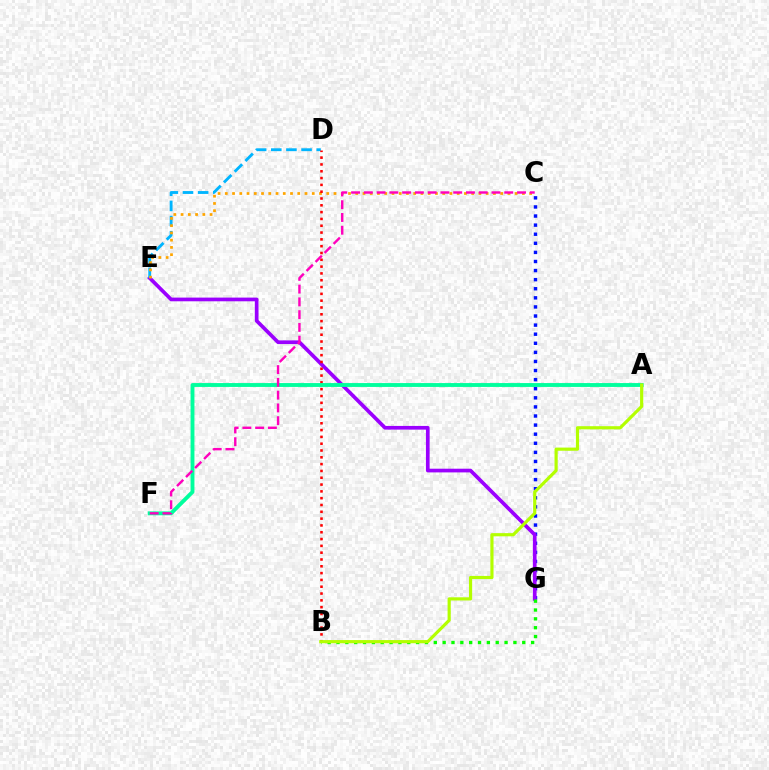{('C', 'G'): [{'color': '#0010ff', 'line_style': 'dotted', 'thickness': 2.47}], ('E', 'G'): [{'color': '#9b00ff', 'line_style': 'solid', 'thickness': 2.66}], ('D', 'E'): [{'color': '#00b5ff', 'line_style': 'dashed', 'thickness': 2.06}], ('B', 'G'): [{'color': '#08ff00', 'line_style': 'dotted', 'thickness': 2.4}], ('C', 'E'): [{'color': '#ffa500', 'line_style': 'dotted', 'thickness': 1.97}], ('B', 'D'): [{'color': '#ff0000', 'line_style': 'dotted', 'thickness': 1.85}], ('A', 'F'): [{'color': '#00ff9d', 'line_style': 'solid', 'thickness': 2.78}], ('C', 'F'): [{'color': '#ff00bd', 'line_style': 'dashed', 'thickness': 1.73}], ('A', 'B'): [{'color': '#b3ff00', 'line_style': 'solid', 'thickness': 2.28}]}